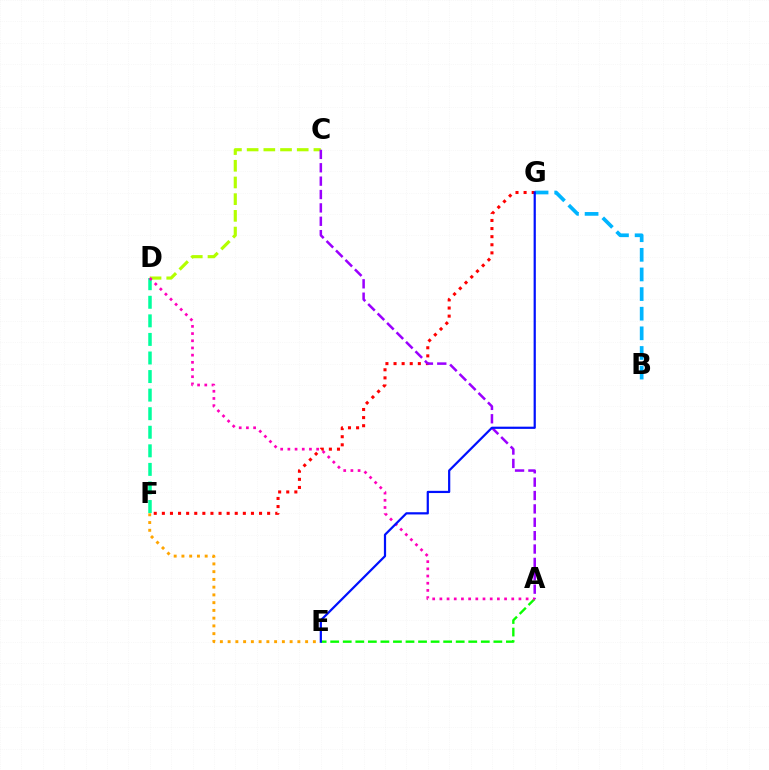{('A', 'E'): [{'color': '#08ff00', 'line_style': 'dashed', 'thickness': 1.7}], ('F', 'G'): [{'color': '#ff0000', 'line_style': 'dotted', 'thickness': 2.2}], ('C', 'D'): [{'color': '#b3ff00', 'line_style': 'dashed', 'thickness': 2.27}], ('D', 'F'): [{'color': '#00ff9d', 'line_style': 'dashed', 'thickness': 2.52}], ('A', 'C'): [{'color': '#9b00ff', 'line_style': 'dashed', 'thickness': 1.82}], ('A', 'D'): [{'color': '#ff00bd', 'line_style': 'dotted', 'thickness': 1.95}], ('B', 'G'): [{'color': '#00b5ff', 'line_style': 'dashed', 'thickness': 2.67}], ('E', 'F'): [{'color': '#ffa500', 'line_style': 'dotted', 'thickness': 2.11}], ('E', 'G'): [{'color': '#0010ff', 'line_style': 'solid', 'thickness': 1.59}]}